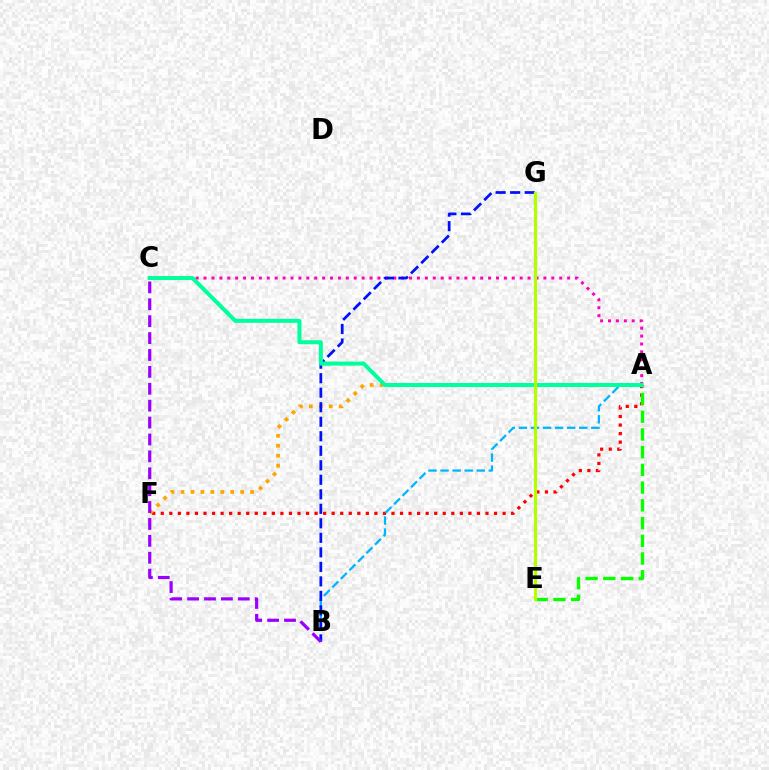{('A', 'C'): [{'color': '#ff00bd', 'line_style': 'dotted', 'thickness': 2.15}, {'color': '#00ff9d', 'line_style': 'solid', 'thickness': 2.89}], ('A', 'F'): [{'color': '#ff0000', 'line_style': 'dotted', 'thickness': 2.32}, {'color': '#ffa500', 'line_style': 'dotted', 'thickness': 2.7}], ('A', 'E'): [{'color': '#08ff00', 'line_style': 'dashed', 'thickness': 2.41}], ('A', 'B'): [{'color': '#00b5ff', 'line_style': 'dashed', 'thickness': 1.64}], ('B', 'G'): [{'color': '#0010ff', 'line_style': 'dashed', 'thickness': 1.97}], ('B', 'C'): [{'color': '#9b00ff', 'line_style': 'dashed', 'thickness': 2.3}], ('E', 'G'): [{'color': '#b3ff00', 'line_style': 'solid', 'thickness': 2.3}]}